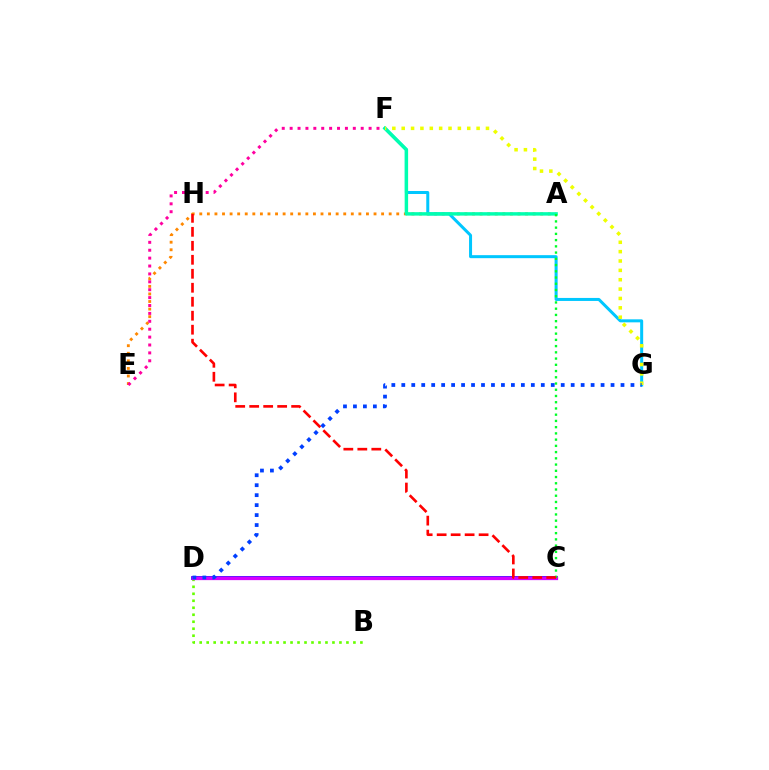{('A', 'E'): [{'color': '#ff8800', 'line_style': 'dotted', 'thickness': 2.06}], ('E', 'F'): [{'color': '#ff00a0', 'line_style': 'dotted', 'thickness': 2.15}], ('F', 'G'): [{'color': '#00c7ff', 'line_style': 'solid', 'thickness': 2.17}, {'color': '#eeff00', 'line_style': 'dotted', 'thickness': 2.54}], ('B', 'D'): [{'color': '#66ff00', 'line_style': 'dotted', 'thickness': 1.9}], ('A', 'F'): [{'color': '#00ffaf', 'line_style': 'solid', 'thickness': 2.49}], ('C', 'D'): [{'color': '#4f00ff', 'line_style': 'solid', 'thickness': 2.74}, {'color': '#d600ff', 'line_style': 'solid', 'thickness': 2.34}], ('A', 'C'): [{'color': '#00ff27', 'line_style': 'dotted', 'thickness': 1.69}], ('C', 'H'): [{'color': '#ff0000', 'line_style': 'dashed', 'thickness': 1.9}], ('D', 'G'): [{'color': '#003fff', 'line_style': 'dotted', 'thickness': 2.71}]}